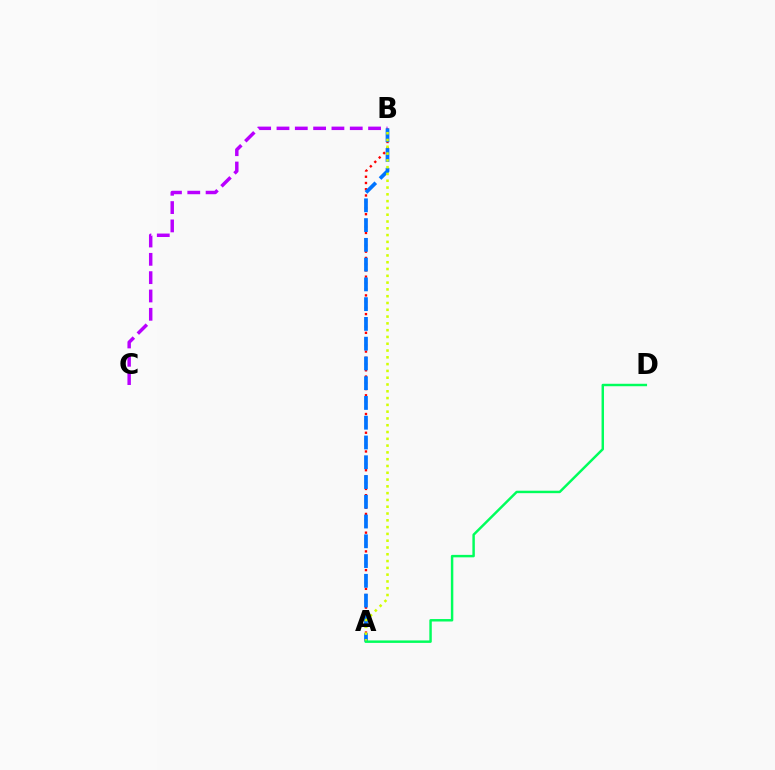{('B', 'C'): [{'color': '#b900ff', 'line_style': 'dashed', 'thickness': 2.49}], ('A', 'B'): [{'color': '#ff0000', 'line_style': 'dotted', 'thickness': 1.7}, {'color': '#0074ff', 'line_style': 'dashed', 'thickness': 2.68}, {'color': '#d1ff00', 'line_style': 'dotted', 'thickness': 1.85}], ('A', 'D'): [{'color': '#00ff5c', 'line_style': 'solid', 'thickness': 1.77}]}